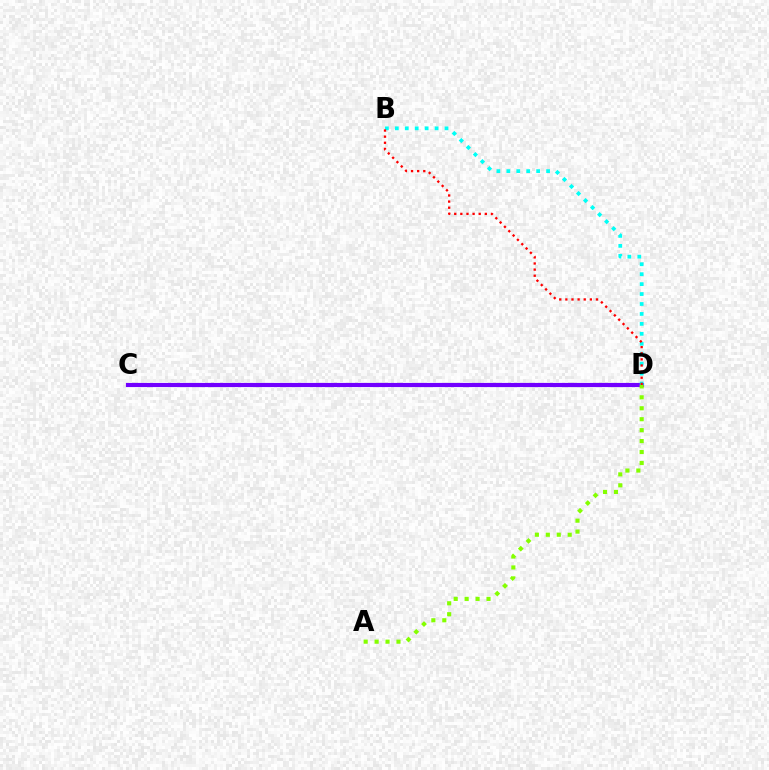{('C', 'D'): [{'color': '#7200ff', 'line_style': 'solid', 'thickness': 2.99}], ('B', 'D'): [{'color': '#00fff6', 'line_style': 'dotted', 'thickness': 2.7}, {'color': '#ff0000', 'line_style': 'dotted', 'thickness': 1.66}], ('A', 'D'): [{'color': '#84ff00', 'line_style': 'dotted', 'thickness': 2.97}]}